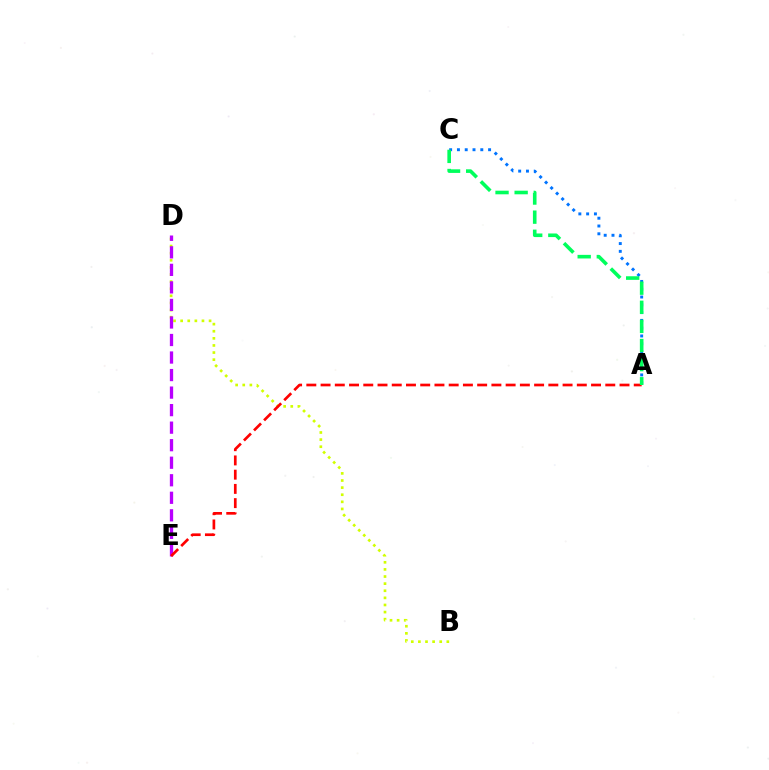{('A', 'C'): [{'color': '#0074ff', 'line_style': 'dotted', 'thickness': 2.12}, {'color': '#00ff5c', 'line_style': 'dashed', 'thickness': 2.6}], ('B', 'D'): [{'color': '#d1ff00', 'line_style': 'dotted', 'thickness': 1.93}], ('D', 'E'): [{'color': '#b900ff', 'line_style': 'dashed', 'thickness': 2.38}], ('A', 'E'): [{'color': '#ff0000', 'line_style': 'dashed', 'thickness': 1.93}]}